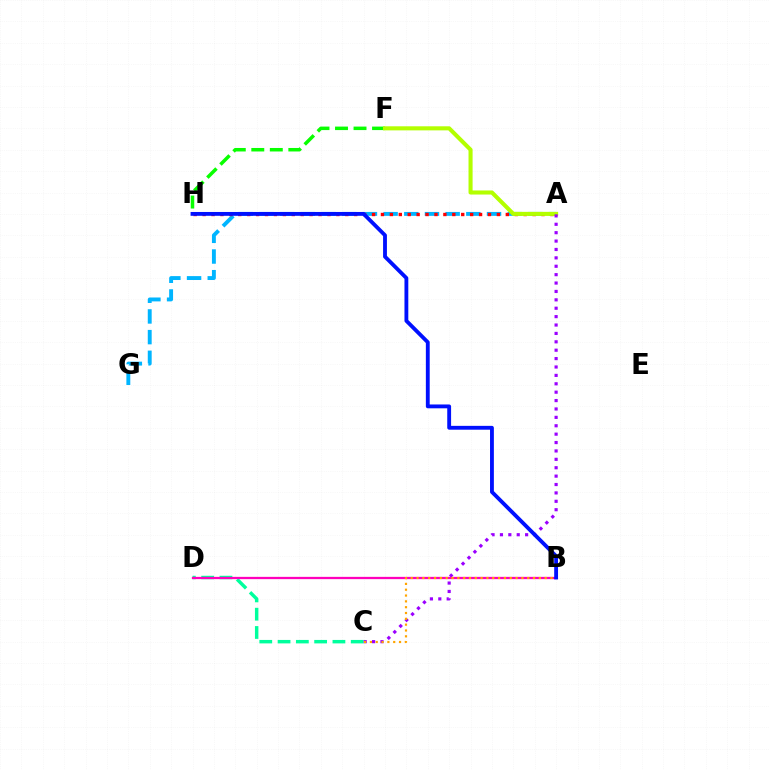{('A', 'G'): [{'color': '#00b5ff', 'line_style': 'dashed', 'thickness': 2.81}], ('C', 'D'): [{'color': '#00ff9d', 'line_style': 'dashed', 'thickness': 2.48}], ('A', 'H'): [{'color': '#ff0000', 'line_style': 'dotted', 'thickness': 2.42}], ('F', 'H'): [{'color': '#08ff00', 'line_style': 'dashed', 'thickness': 2.52}], ('A', 'F'): [{'color': '#b3ff00', 'line_style': 'solid', 'thickness': 2.94}], ('A', 'C'): [{'color': '#9b00ff', 'line_style': 'dotted', 'thickness': 2.28}], ('B', 'D'): [{'color': '#ff00bd', 'line_style': 'solid', 'thickness': 1.64}], ('B', 'C'): [{'color': '#ffa500', 'line_style': 'dotted', 'thickness': 1.58}], ('B', 'H'): [{'color': '#0010ff', 'line_style': 'solid', 'thickness': 2.77}]}